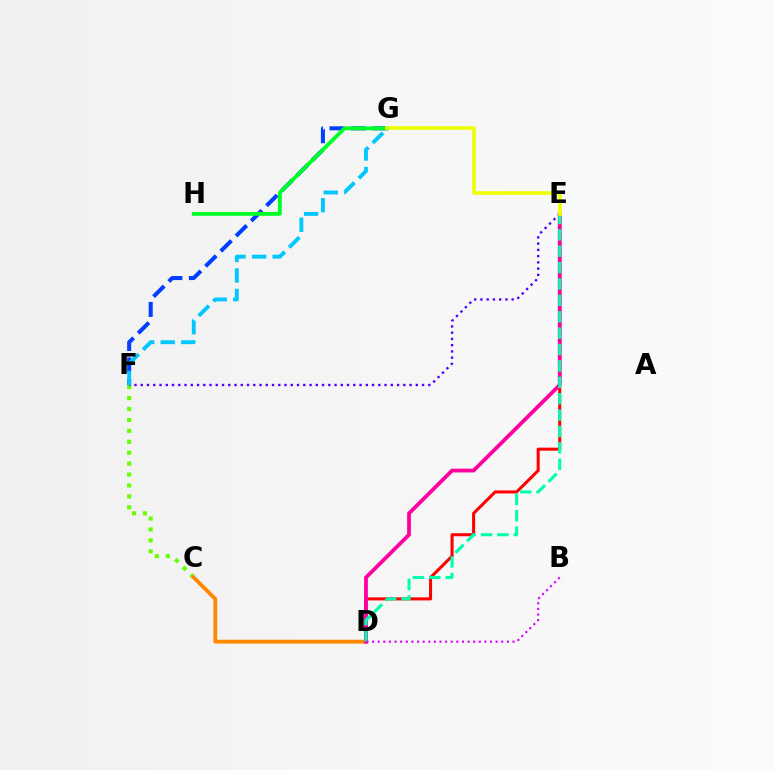{('C', 'F'): [{'color': '#66ff00', 'line_style': 'dotted', 'thickness': 2.97}], ('C', 'D'): [{'color': '#ff8800', 'line_style': 'solid', 'thickness': 2.76}], ('F', 'G'): [{'color': '#003fff', 'line_style': 'dashed', 'thickness': 2.92}, {'color': '#00c7ff', 'line_style': 'dashed', 'thickness': 2.79}], ('E', 'F'): [{'color': '#4f00ff', 'line_style': 'dotted', 'thickness': 1.7}], ('D', 'E'): [{'color': '#ff0000', 'line_style': 'solid', 'thickness': 2.19}, {'color': '#ff00a0', 'line_style': 'solid', 'thickness': 2.72}, {'color': '#00ffaf', 'line_style': 'dashed', 'thickness': 2.23}], ('G', 'H'): [{'color': '#00ff27', 'line_style': 'solid', 'thickness': 2.75}], ('B', 'D'): [{'color': '#d600ff', 'line_style': 'dotted', 'thickness': 1.53}], ('E', 'G'): [{'color': '#eeff00', 'line_style': 'solid', 'thickness': 2.59}]}